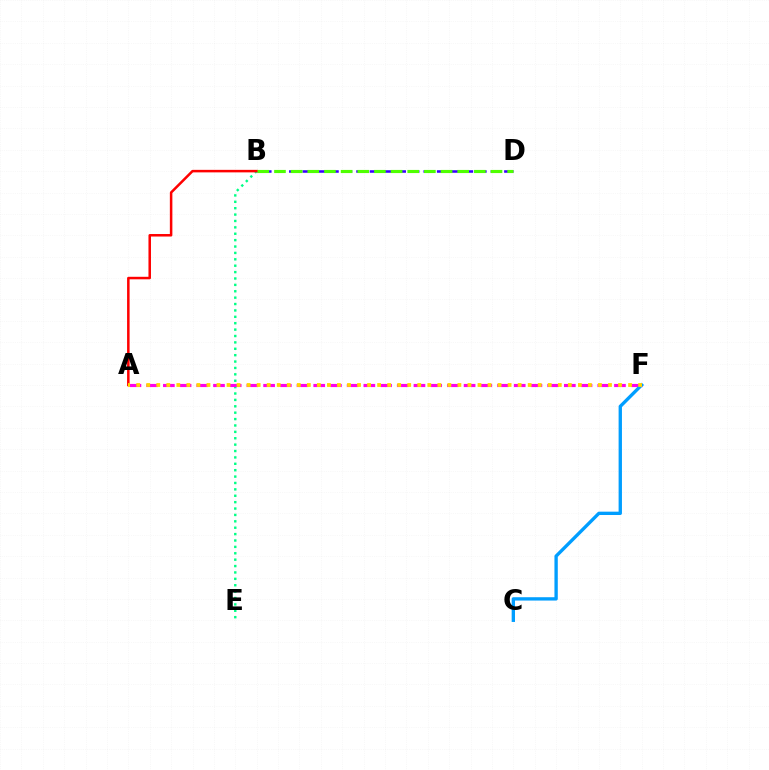{('B', 'E'): [{'color': '#00ff86', 'line_style': 'dotted', 'thickness': 1.74}], ('A', 'F'): [{'color': '#ff00ed', 'line_style': 'dashed', 'thickness': 2.27}, {'color': '#ffd500', 'line_style': 'dotted', 'thickness': 2.73}], ('B', 'D'): [{'color': '#3700ff', 'line_style': 'dashed', 'thickness': 1.83}, {'color': '#4fff00', 'line_style': 'dashed', 'thickness': 2.26}], ('A', 'B'): [{'color': '#ff0000', 'line_style': 'solid', 'thickness': 1.81}], ('C', 'F'): [{'color': '#009eff', 'line_style': 'solid', 'thickness': 2.41}]}